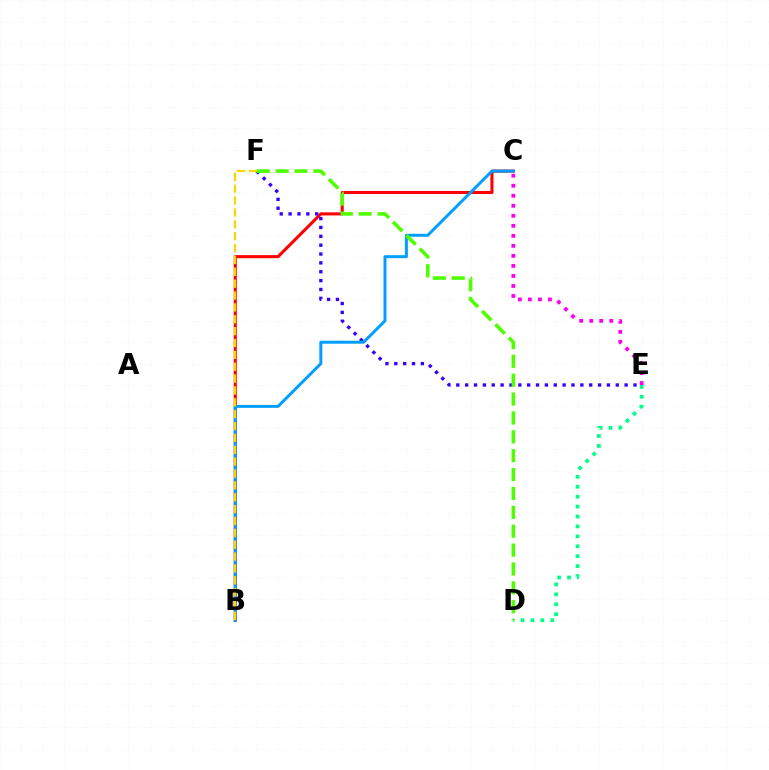{('B', 'C'): [{'color': '#ff0000', 'line_style': 'solid', 'thickness': 2.21}, {'color': '#009eff', 'line_style': 'solid', 'thickness': 2.13}], ('E', 'F'): [{'color': '#3700ff', 'line_style': 'dotted', 'thickness': 2.41}], ('D', 'E'): [{'color': '#00ff86', 'line_style': 'dotted', 'thickness': 2.7}], ('C', 'E'): [{'color': '#ff00ed', 'line_style': 'dotted', 'thickness': 2.72}], ('B', 'F'): [{'color': '#ffd500', 'line_style': 'dashed', 'thickness': 1.61}], ('D', 'F'): [{'color': '#4fff00', 'line_style': 'dashed', 'thickness': 2.56}]}